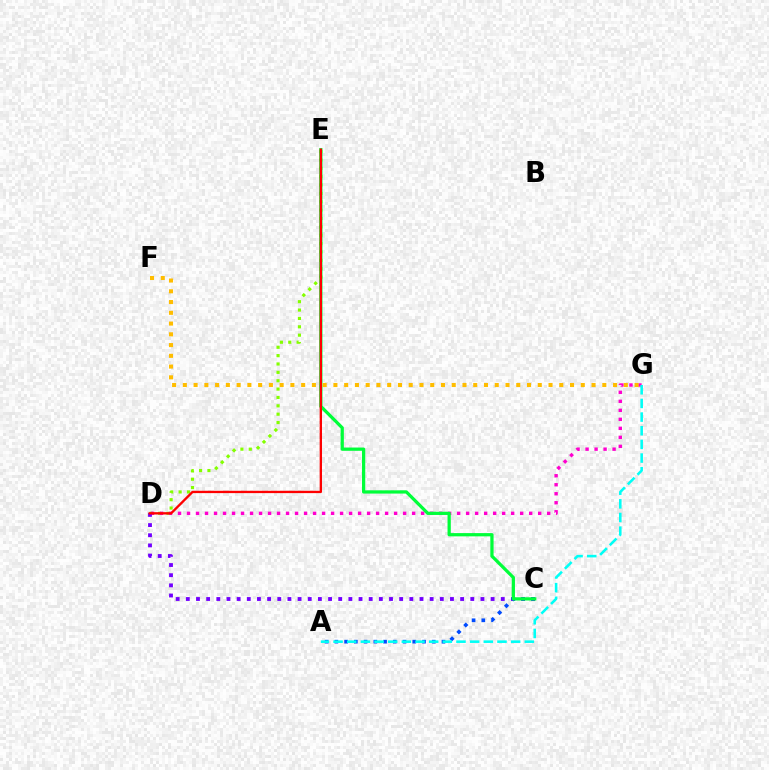{('D', 'E'): [{'color': '#84ff00', 'line_style': 'dotted', 'thickness': 2.27}, {'color': '#ff0000', 'line_style': 'solid', 'thickness': 1.68}], ('D', 'G'): [{'color': '#ff00cf', 'line_style': 'dotted', 'thickness': 2.45}], ('C', 'D'): [{'color': '#7200ff', 'line_style': 'dotted', 'thickness': 2.76}], ('A', 'C'): [{'color': '#004bff', 'line_style': 'dotted', 'thickness': 2.65}], ('C', 'E'): [{'color': '#00ff39', 'line_style': 'solid', 'thickness': 2.34}], ('A', 'G'): [{'color': '#00fff6', 'line_style': 'dashed', 'thickness': 1.86}], ('F', 'G'): [{'color': '#ffbd00', 'line_style': 'dotted', 'thickness': 2.92}]}